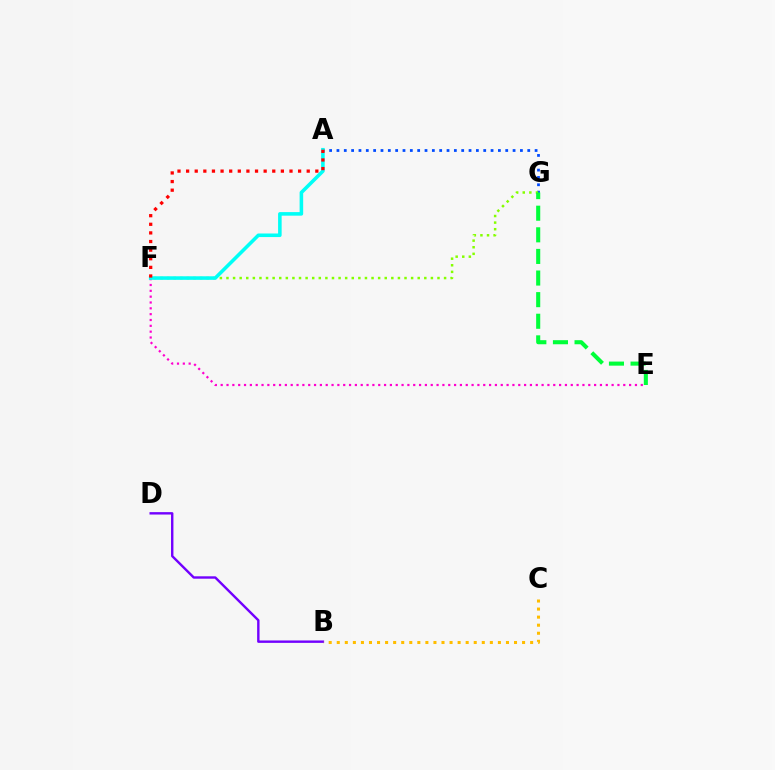{('A', 'G'): [{'color': '#004bff', 'line_style': 'dotted', 'thickness': 1.99}], ('B', 'D'): [{'color': '#7200ff', 'line_style': 'solid', 'thickness': 1.73}], ('F', 'G'): [{'color': '#84ff00', 'line_style': 'dotted', 'thickness': 1.79}], ('B', 'C'): [{'color': '#ffbd00', 'line_style': 'dotted', 'thickness': 2.19}], ('E', 'F'): [{'color': '#ff00cf', 'line_style': 'dotted', 'thickness': 1.59}], ('A', 'F'): [{'color': '#00fff6', 'line_style': 'solid', 'thickness': 2.57}, {'color': '#ff0000', 'line_style': 'dotted', 'thickness': 2.34}], ('E', 'G'): [{'color': '#00ff39', 'line_style': 'dashed', 'thickness': 2.94}]}